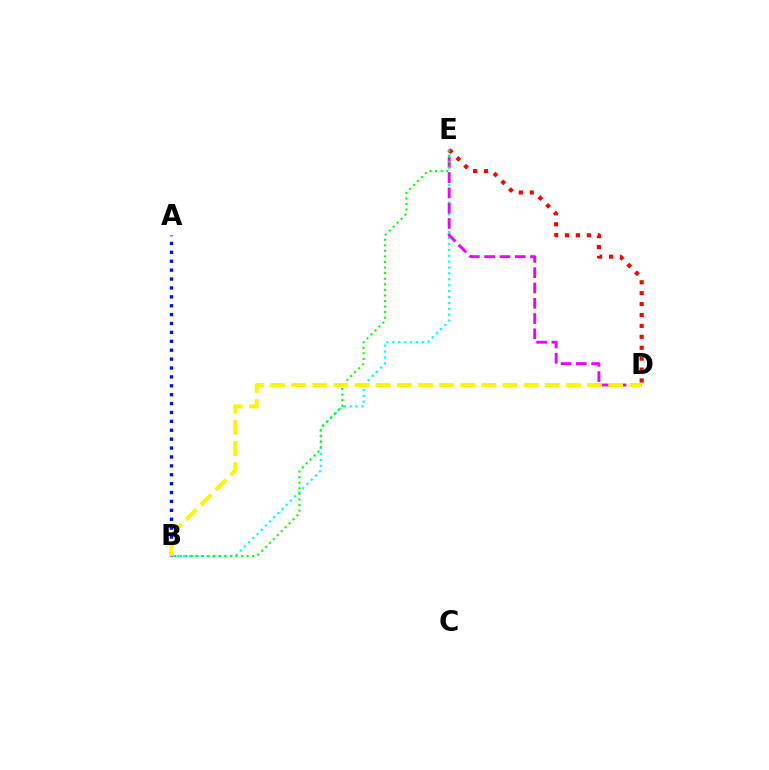{('B', 'E'): [{'color': '#00fff6', 'line_style': 'dotted', 'thickness': 1.6}, {'color': '#08ff00', 'line_style': 'dotted', 'thickness': 1.51}], ('D', 'E'): [{'color': '#ee00ff', 'line_style': 'dashed', 'thickness': 2.08}, {'color': '#ff0000', 'line_style': 'dotted', 'thickness': 2.97}], ('A', 'B'): [{'color': '#0010ff', 'line_style': 'dotted', 'thickness': 2.42}], ('B', 'D'): [{'color': '#fcf500', 'line_style': 'dashed', 'thickness': 2.87}]}